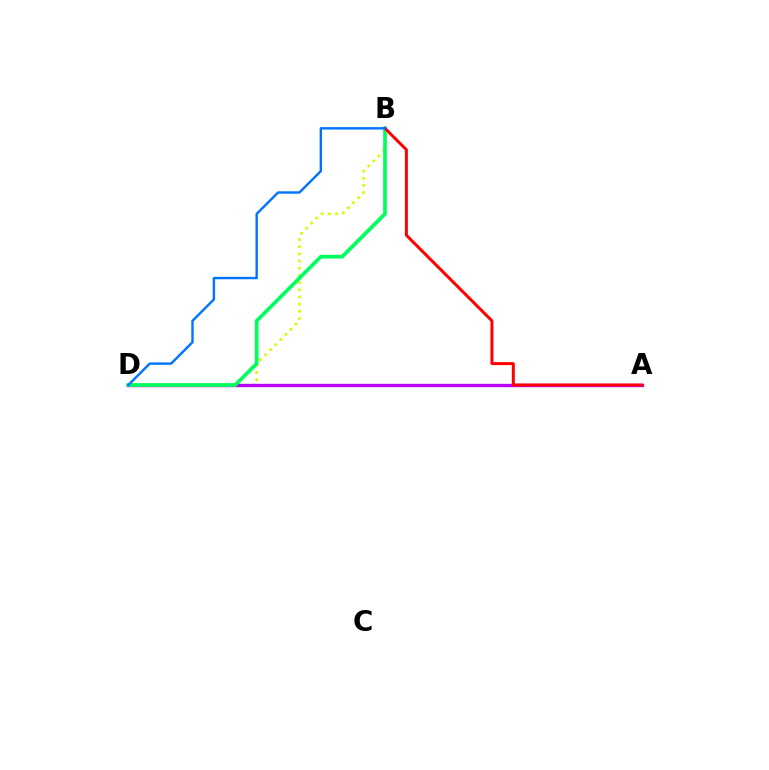{('B', 'D'): [{'color': '#d1ff00', 'line_style': 'dotted', 'thickness': 1.95}, {'color': '#00ff5c', 'line_style': 'solid', 'thickness': 2.67}, {'color': '#0074ff', 'line_style': 'solid', 'thickness': 1.74}], ('A', 'D'): [{'color': '#b900ff', 'line_style': 'solid', 'thickness': 2.41}], ('A', 'B'): [{'color': '#ff0000', 'line_style': 'solid', 'thickness': 2.15}]}